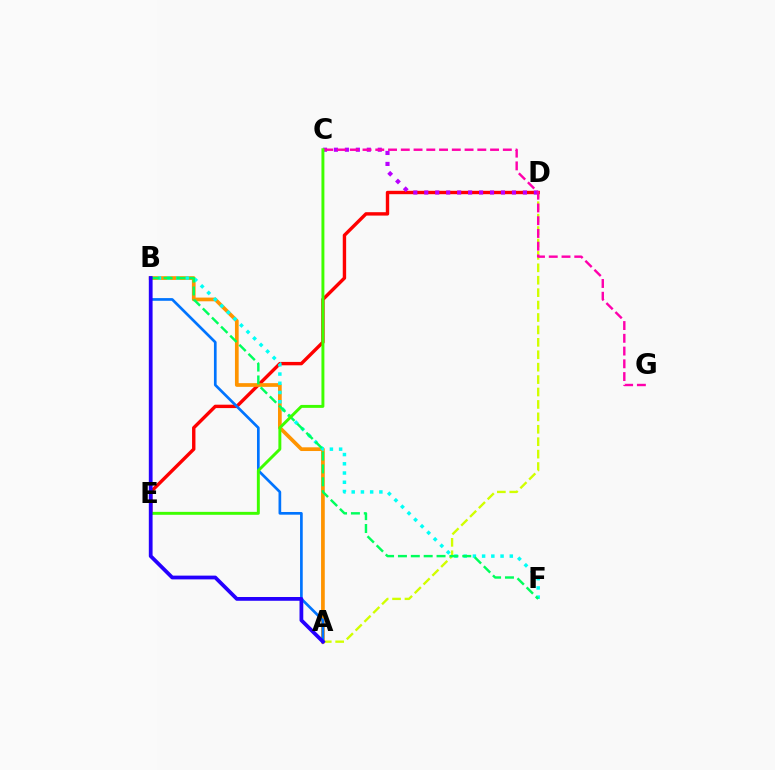{('A', 'D'): [{'color': '#d1ff00', 'line_style': 'dashed', 'thickness': 1.69}], ('D', 'E'): [{'color': '#ff0000', 'line_style': 'solid', 'thickness': 2.44}], ('C', 'D'): [{'color': '#b900ff', 'line_style': 'dotted', 'thickness': 2.98}], ('A', 'B'): [{'color': '#ff9400', 'line_style': 'solid', 'thickness': 2.67}, {'color': '#0074ff', 'line_style': 'solid', 'thickness': 1.93}, {'color': '#2500ff', 'line_style': 'solid', 'thickness': 2.71}], ('B', 'F'): [{'color': '#00fff6', 'line_style': 'dotted', 'thickness': 2.51}, {'color': '#00ff5c', 'line_style': 'dashed', 'thickness': 1.75}], ('C', 'G'): [{'color': '#ff00ac', 'line_style': 'dashed', 'thickness': 1.73}], ('C', 'E'): [{'color': '#3dff00', 'line_style': 'solid', 'thickness': 2.11}]}